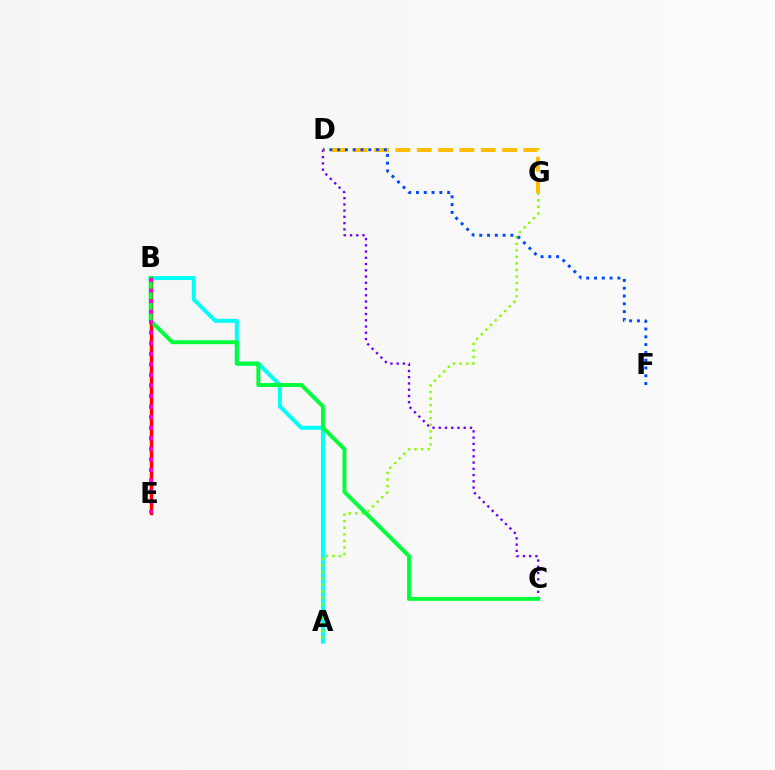{('C', 'D'): [{'color': '#7200ff', 'line_style': 'dotted', 'thickness': 1.7}], ('A', 'B'): [{'color': '#00fff6', 'line_style': 'solid', 'thickness': 2.85}], ('A', 'G'): [{'color': '#84ff00', 'line_style': 'dotted', 'thickness': 1.78}], ('D', 'G'): [{'color': '#ffbd00', 'line_style': 'dashed', 'thickness': 2.9}], ('B', 'E'): [{'color': '#ff0000', 'line_style': 'solid', 'thickness': 2.45}, {'color': '#ff00cf', 'line_style': 'dotted', 'thickness': 2.87}], ('B', 'C'): [{'color': '#00ff39', 'line_style': 'solid', 'thickness': 2.82}], ('D', 'F'): [{'color': '#004bff', 'line_style': 'dotted', 'thickness': 2.12}]}